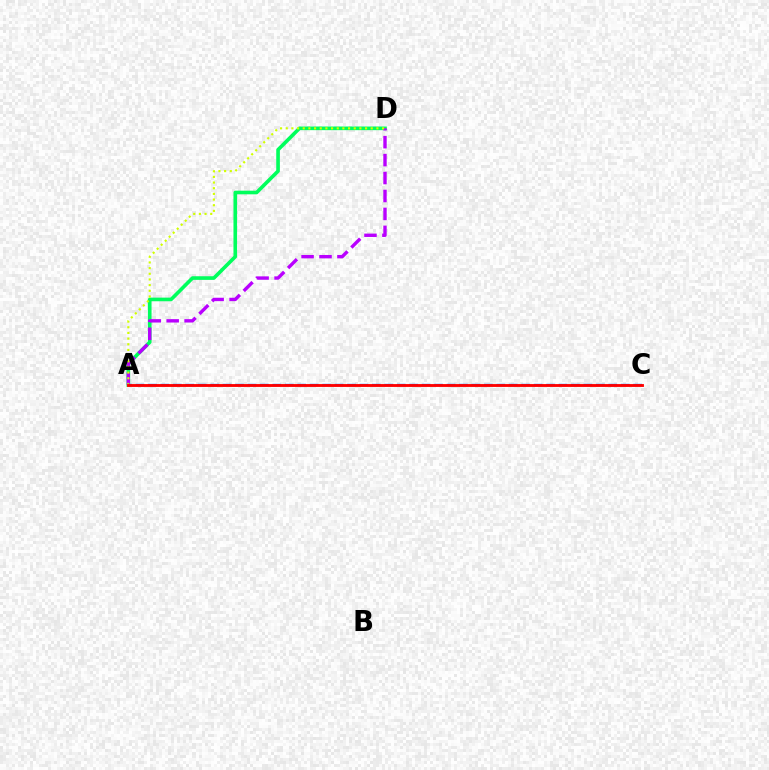{('A', 'D'): [{'color': '#00ff5c', 'line_style': 'solid', 'thickness': 2.61}, {'color': '#b900ff', 'line_style': 'dashed', 'thickness': 2.44}, {'color': '#d1ff00', 'line_style': 'dotted', 'thickness': 1.54}], ('A', 'C'): [{'color': '#0074ff', 'line_style': 'dashed', 'thickness': 1.69}, {'color': '#ff0000', 'line_style': 'solid', 'thickness': 2.05}]}